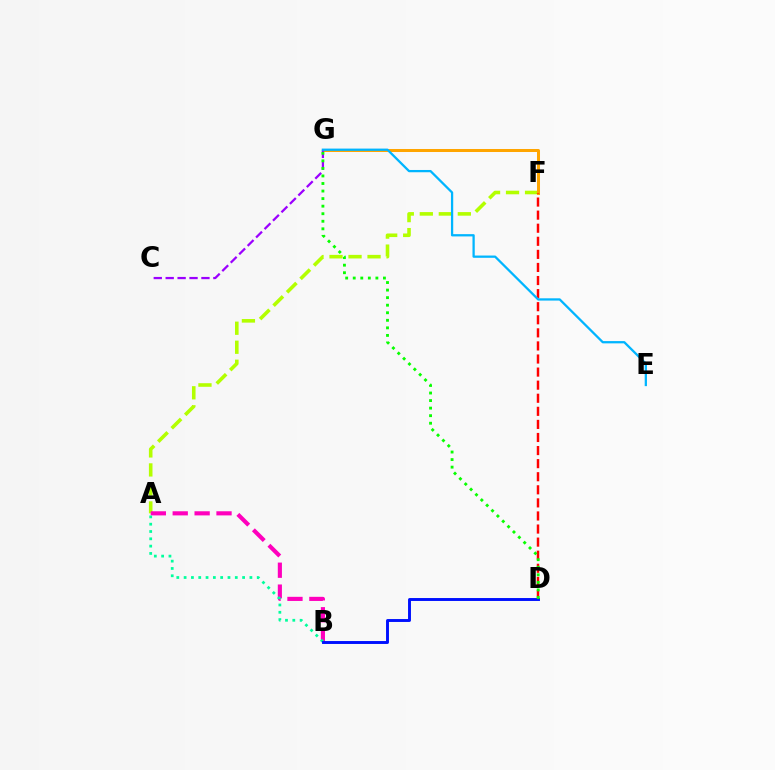{('A', 'F'): [{'color': '#b3ff00', 'line_style': 'dashed', 'thickness': 2.58}], ('F', 'G'): [{'color': '#ffa500', 'line_style': 'solid', 'thickness': 2.17}], ('D', 'F'): [{'color': '#ff0000', 'line_style': 'dashed', 'thickness': 1.78}], ('C', 'G'): [{'color': '#9b00ff', 'line_style': 'dashed', 'thickness': 1.62}], ('A', 'B'): [{'color': '#ff00bd', 'line_style': 'dashed', 'thickness': 2.97}, {'color': '#00ff9d', 'line_style': 'dotted', 'thickness': 1.99}], ('B', 'D'): [{'color': '#0010ff', 'line_style': 'solid', 'thickness': 2.1}], ('E', 'G'): [{'color': '#00b5ff', 'line_style': 'solid', 'thickness': 1.64}], ('D', 'G'): [{'color': '#08ff00', 'line_style': 'dotted', 'thickness': 2.05}]}